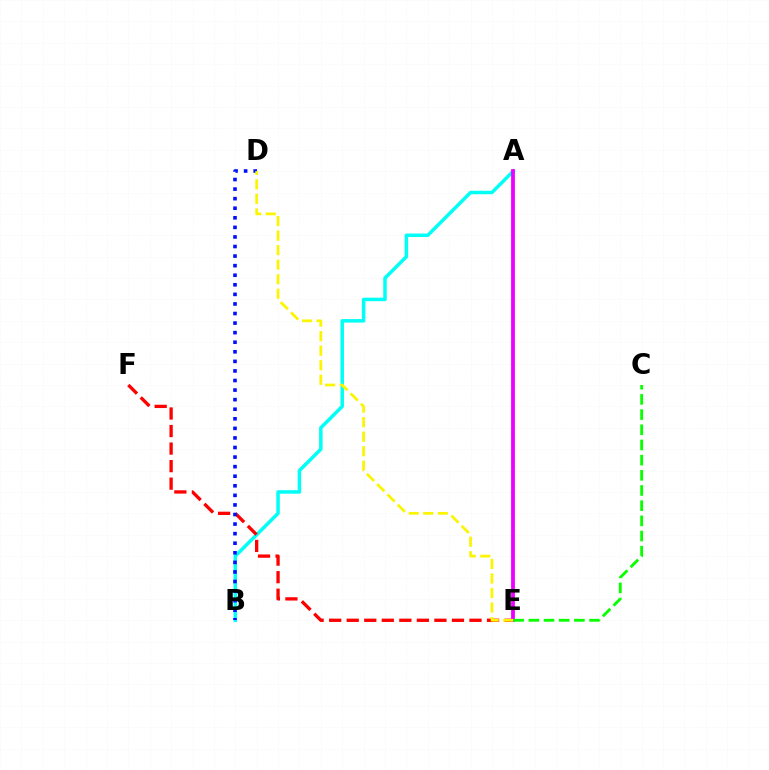{('A', 'B'): [{'color': '#00fff6', 'line_style': 'solid', 'thickness': 2.52}], ('E', 'F'): [{'color': '#ff0000', 'line_style': 'dashed', 'thickness': 2.38}], ('A', 'E'): [{'color': '#ee00ff', 'line_style': 'solid', 'thickness': 2.73}], ('B', 'D'): [{'color': '#0010ff', 'line_style': 'dotted', 'thickness': 2.6}], ('D', 'E'): [{'color': '#fcf500', 'line_style': 'dashed', 'thickness': 1.97}], ('C', 'E'): [{'color': '#08ff00', 'line_style': 'dashed', 'thickness': 2.06}]}